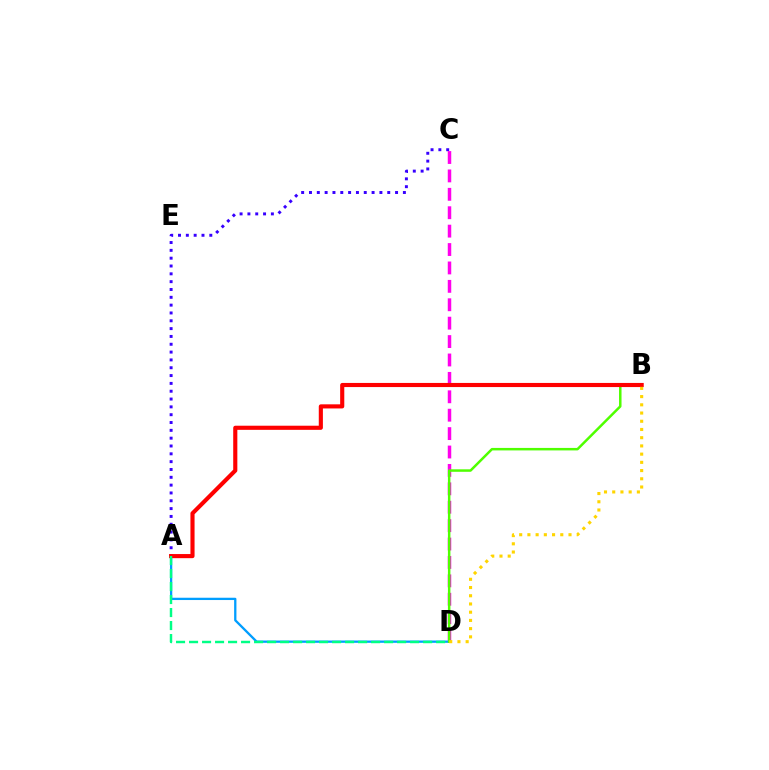{('A', 'C'): [{'color': '#3700ff', 'line_style': 'dotted', 'thickness': 2.13}], ('C', 'D'): [{'color': '#ff00ed', 'line_style': 'dashed', 'thickness': 2.5}], ('A', 'D'): [{'color': '#009eff', 'line_style': 'solid', 'thickness': 1.65}, {'color': '#00ff86', 'line_style': 'dashed', 'thickness': 1.77}], ('B', 'D'): [{'color': '#4fff00', 'line_style': 'solid', 'thickness': 1.79}, {'color': '#ffd500', 'line_style': 'dotted', 'thickness': 2.23}], ('A', 'B'): [{'color': '#ff0000', 'line_style': 'solid', 'thickness': 2.97}]}